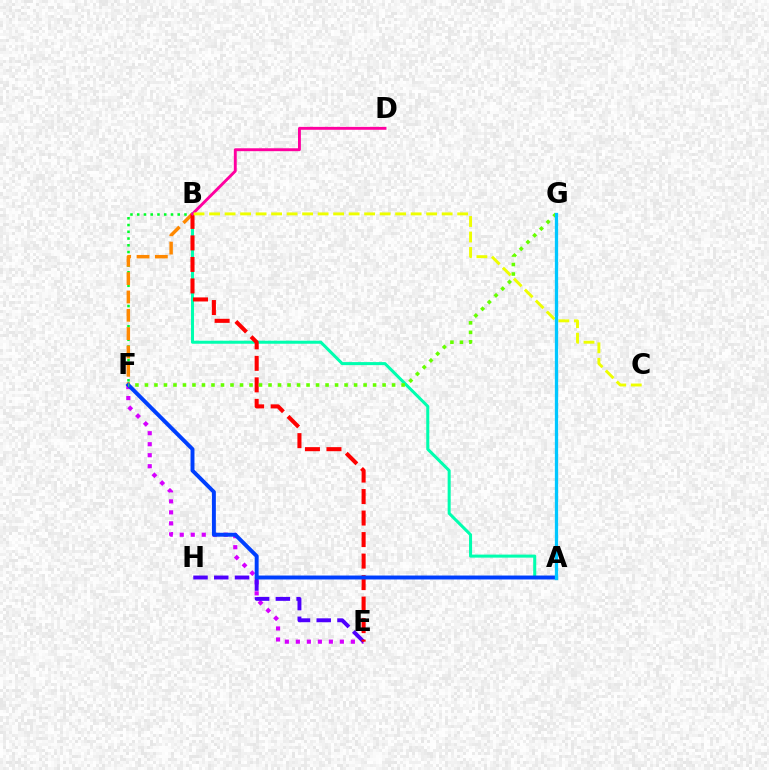{('E', 'F'): [{'color': '#d600ff', 'line_style': 'dotted', 'thickness': 2.99}], ('E', 'H'): [{'color': '#4f00ff', 'line_style': 'dashed', 'thickness': 2.82}], ('A', 'B'): [{'color': '#00ffaf', 'line_style': 'solid', 'thickness': 2.19}], ('B', 'F'): [{'color': '#00ff27', 'line_style': 'dotted', 'thickness': 1.83}, {'color': '#ff8800', 'line_style': 'dashed', 'thickness': 2.49}], ('B', 'E'): [{'color': '#ff0000', 'line_style': 'dashed', 'thickness': 2.92}], ('A', 'F'): [{'color': '#003fff', 'line_style': 'solid', 'thickness': 2.83}], ('B', 'D'): [{'color': '#ff00a0', 'line_style': 'solid', 'thickness': 2.08}], ('F', 'G'): [{'color': '#66ff00', 'line_style': 'dotted', 'thickness': 2.58}], ('B', 'C'): [{'color': '#eeff00', 'line_style': 'dashed', 'thickness': 2.11}], ('A', 'G'): [{'color': '#00c7ff', 'line_style': 'solid', 'thickness': 2.36}]}